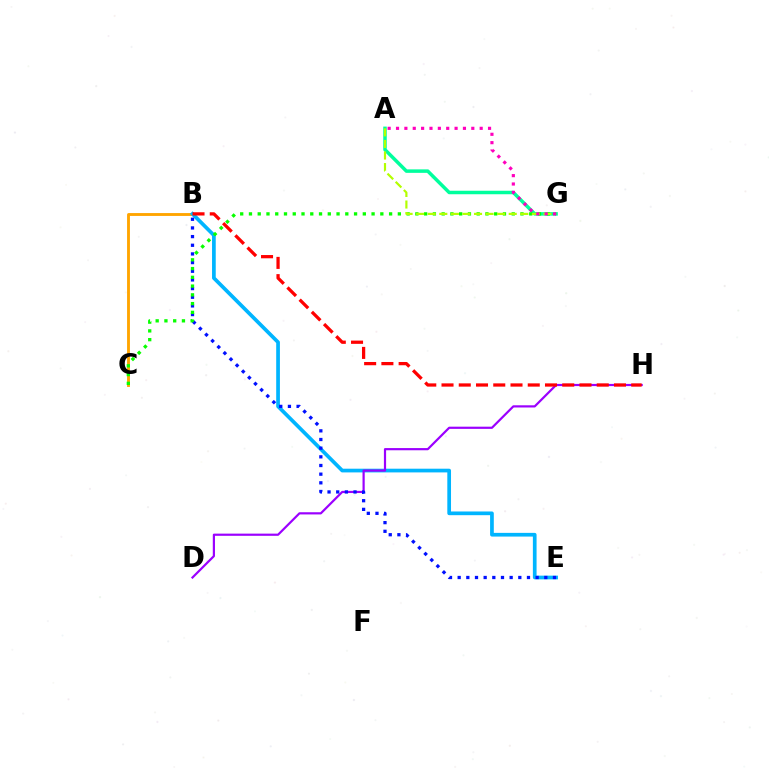{('A', 'G'): [{'color': '#00ff9d', 'line_style': 'solid', 'thickness': 2.51}, {'color': '#b3ff00', 'line_style': 'dashed', 'thickness': 1.57}, {'color': '#ff00bd', 'line_style': 'dotted', 'thickness': 2.27}], ('B', 'C'): [{'color': '#ffa500', 'line_style': 'solid', 'thickness': 2.06}], ('B', 'E'): [{'color': '#00b5ff', 'line_style': 'solid', 'thickness': 2.67}, {'color': '#0010ff', 'line_style': 'dotted', 'thickness': 2.35}], ('D', 'H'): [{'color': '#9b00ff', 'line_style': 'solid', 'thickness': 1.58}], ('C', 'G'): [{'color': '#08ff00', 'line_style': 'dotted', 'thickness': 2.38}], ('B', 'H'): [{'color': '#ff0000', 'line_style': 'dashed', 'thickness': 2.34}]}